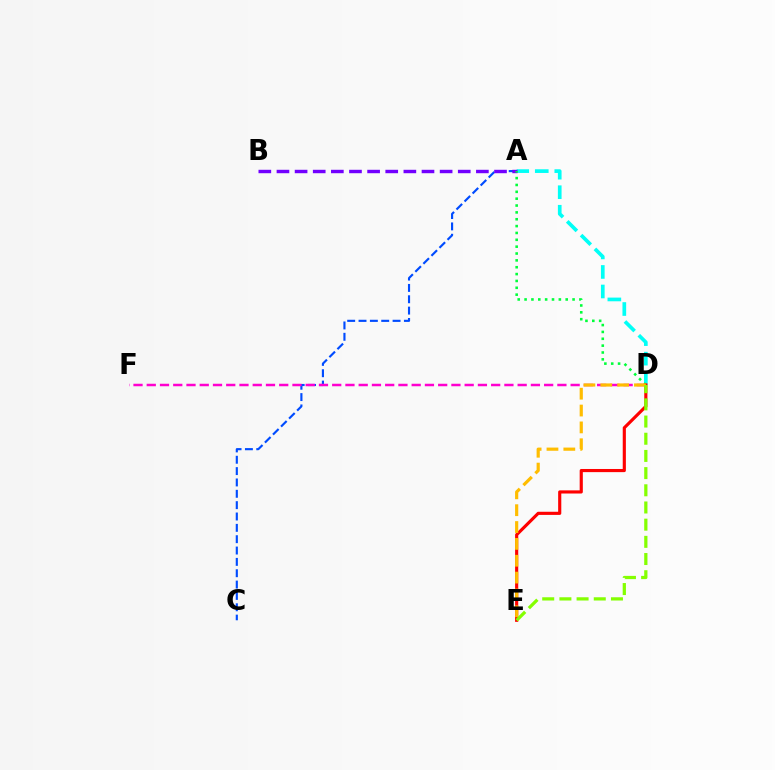{('A', 'D'): [{'color': '#00fff6', 'line_style': 'dashed', 'thickness': 2.65}, {'color': '#00ff39', 'line_style': 'dotted', 'thickness': 1.86}], ('A', 'C'): [{'color': '#004bff', 'line_style': 'dashed', 'thickness': 1.54}], ('A', 'B'): [{'color': '#7200ff', 'line_style': 'dashed', 'thickness': 2.46}], ('D', 'F'): [{'color': '#ff00cf', 'line_style': 'dashed', 'thickness': 1.8}], ('D', 'E'): [{'color': '#ff0000', 'line_style': 'solid', 'thickness': 2.26}, {'color': '#ffbd00', 'line_style': 'dashed', 'thickness': 2.29}, {'color': '#84ff00', 'line_style': 'dashed', 'thickness': 2.33}]}